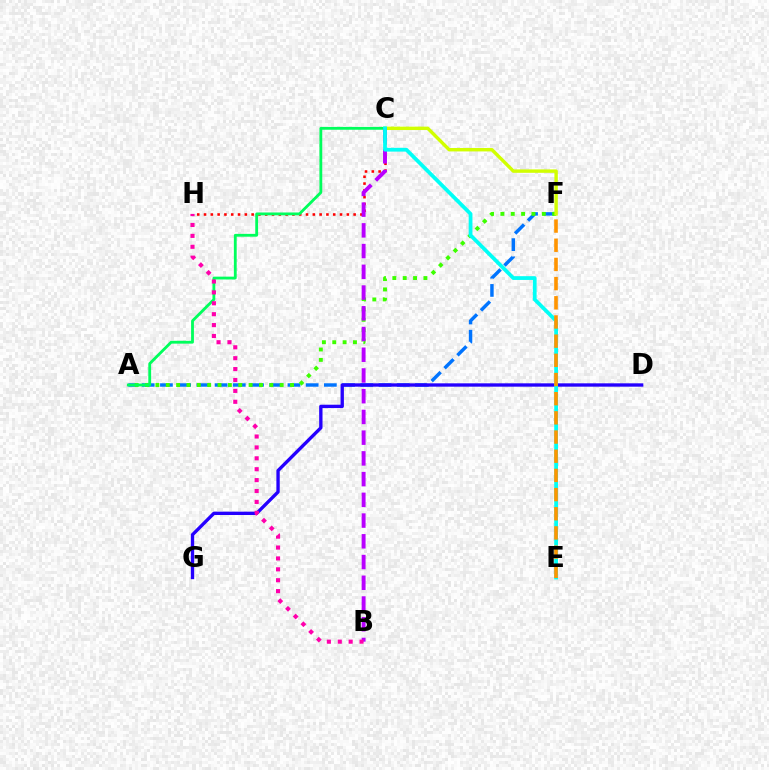{('A', 'F'): [{'color': '#0074ff', 'line_style': 'dashed', 'thickness': 2.47}, {'color': '#3dff00', 'line_style': 'dotted', 'thickness': 2.81}], ('D', 'G'): [{'color': '#2500ff', 'line_style': 'solid', 'thickness': 2.41}], ('C', 'F'): [{'color': '#d1ff00', 'line_style': 'solid', 'thickness': 2.45}], ('C', 'H'): [{'color': '#ff0000', 'line_style': 'dotted', 'thickness': 1.85}], ('A', 'C'): [{'color': '#00ff5c', 'line_style': 'solid', 'thickness': 2.03}], ('B', 'C'): [{'color': '#b900ff', 'line_style': 'dashed', 'thickness': 2.82}], ('B', 'H'): [{'color': '#ff00ac', 'line_style': 'dotted', 'thickness': 2.96}], ('C', 'E'): [{'color': '#00fff6', 'line_style': 'solid', 'thickness': 2.71}], ('E', 'F'): [{'color': '#ff9400', 'line_style': 'dashed', 'thickness': 2.61}]}